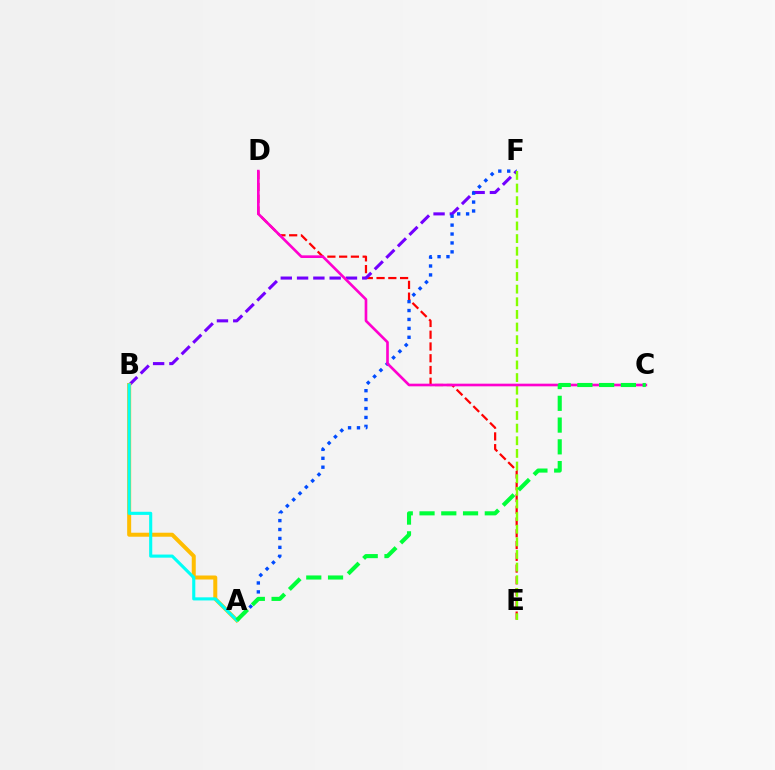{('D', 'E'): [{'color': '#ff0000', 'line_style': 'dashed', 'thickness': 1.6}], ('B', 'F'): [{'color': '#7200ff', 'line_style': 'dashed', 'thickness': 2.21}], ('A', 'F'): [{'color': '#004bff', 'line_style': 'dotted', 'thickness': 2.42}], ('E', 'F'): [{'color': '#84ff00', 'line_style': 'dashed', 'thickness': 1.72}], ('A', 'B'): [{'color': '#ffbd00', 'line_style': 'solid', 'thickness': 2.88}, {'color': '#00fff6', 'line_style': 'solid', 'thickness': 2.24}], ('C', 'D'): [{'color': '#ff00cf', 'line_style': 'solid', 'thickness': 1.91}], ('A', 'C'): [{'color': '#00ff39', 'line_style': 'dashed', 'thickness': 2.96}]}